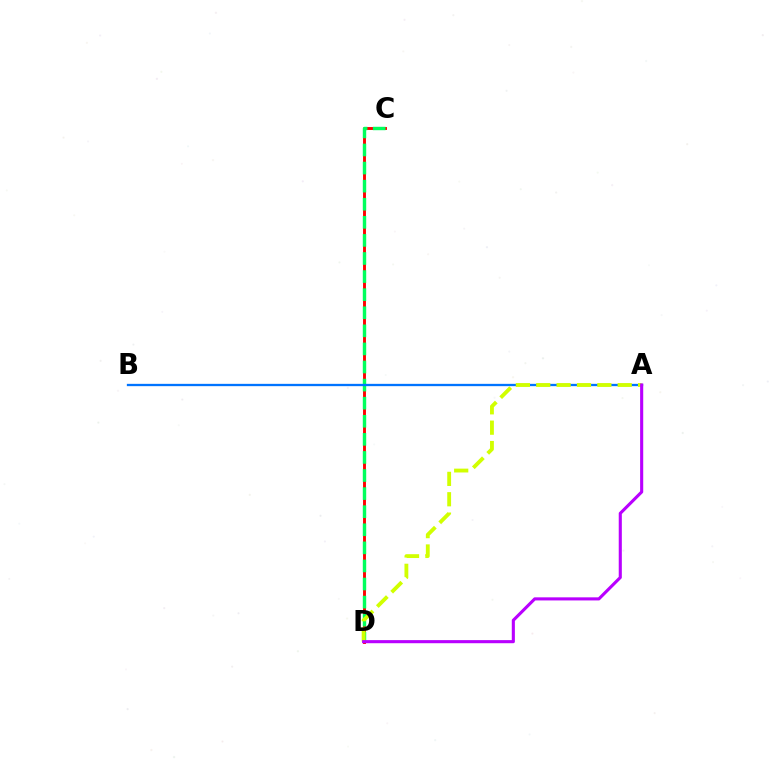{('C', 'D'): [{'color': '#ff0000', 'line_style': 'solid', 'thickness': 2.09}, {'color': '#00ff5c', 'line_style': 'dashed', 'thickness': 2.46}], ('A', 'B'): [{'color': '#0074ff', 'line_style': 'solid', 'thickness': 1.66}], ('A', 'D'): [{'color': '#d1ff00', 'line_style': 'dashed', 'thickness': 2.77}, {'color': '#b900ff', 'line_style': 'solid', 'thickness': 2.23}]}